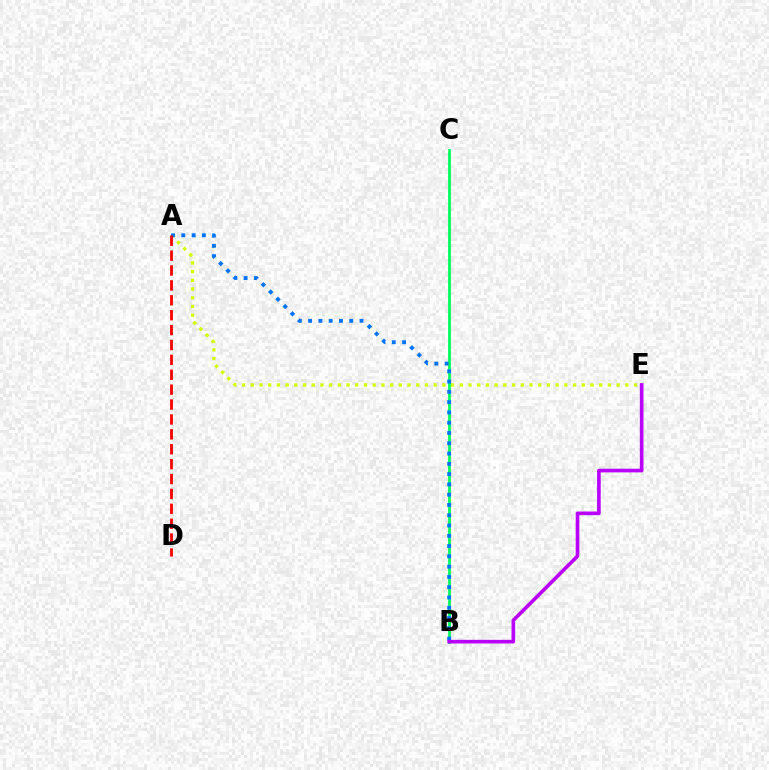{('B', 'C'): [{'color': '#00ff5c', 'line_style': 'solid', 'thickness': 2.01}], ('A', 'E'): [{'color': '#d1ff00', 'line_style': 'dotted', 'thickness': 2.37}], ('A', 'B'): [{'color': '#0074ff', 'line_style': 'dotted', 'thickness': 2.79}], ('A', 'D'): [{'color': '#ff0000', 'line_style': 'dashed', 'thickness': 2.02}], ('B', 'E'): [{'color': '#b900ff', 'line_style': 'solid', 'thickness': 2.63}]}